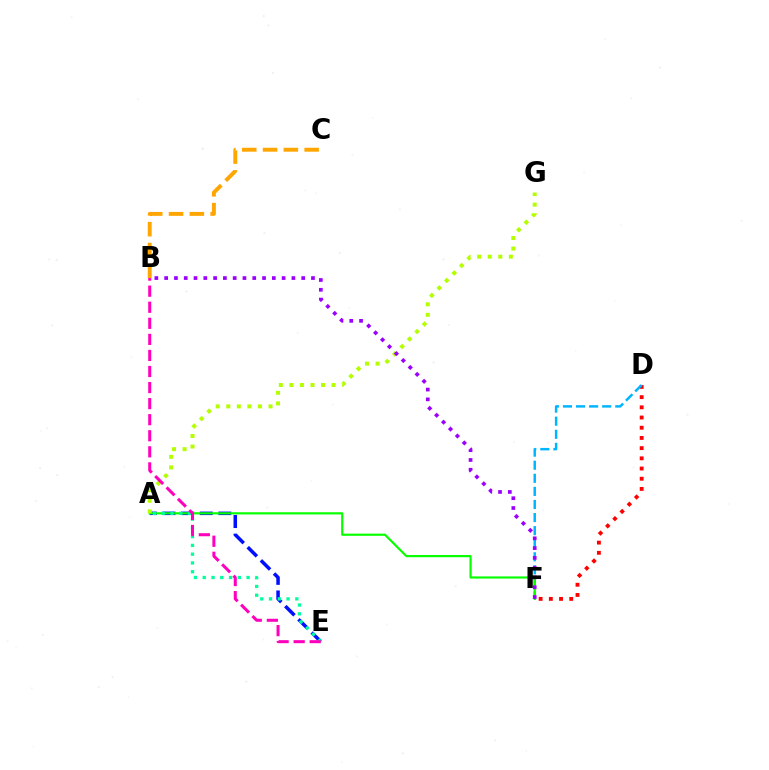{('D', 'F'): [{'color': '#ff0000', 'line_style': 'dotted', 'thickness': 2.77}, {'color': '#00b5ff', 'line_style': 'dashed', 'thickness': 1.78}], ('A', 'E'): [{'color': '#0010ff', 'line_style': 'dashed', 'thickness': 2.53}, {'color': '#00ff9d', 'line_style': 'dotted', 'thickness': 2.38}], ('A', 'F'): [{'color': '#08ff00', 'line_style': 'solid', 'thickness': 1.58}], ('A', 'G'): [{'color': '#b3ff00', 'line_style': 'dotted', 'thickness': 2.87}], ('B', 'F'): [{'color': '#9b00ff', 'line_style': 'dotted', 'thickness': 2.66}], ('B', 'C'): [{'color': '#ffa500', 'line_style': 'dashed', 'thickness': 2.83}], ('B', 'E'): [{'color': '#ff00bd', 'line_style': 'dashed', 'thickness': 2.18}]}